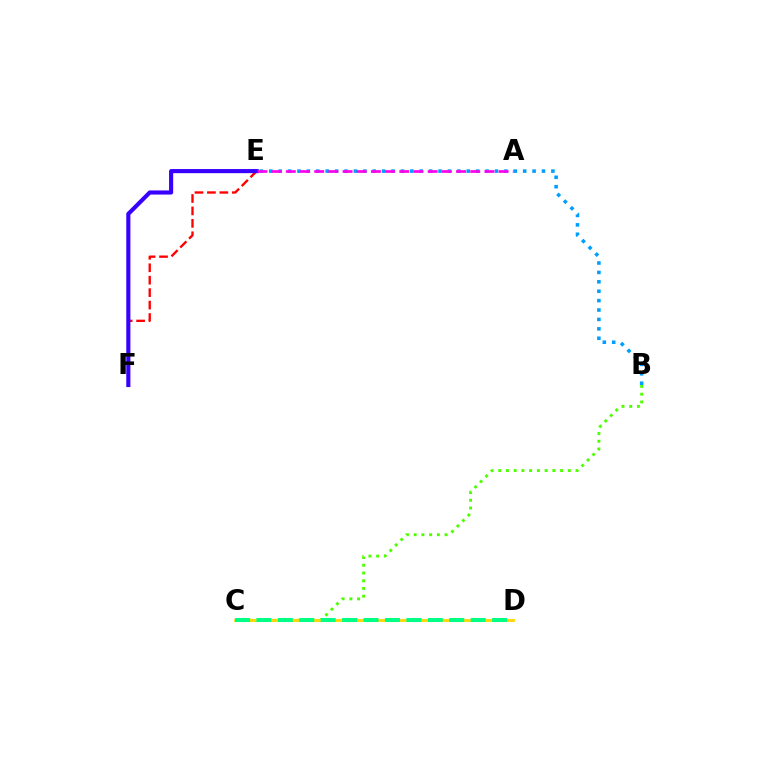{('B', 'C'): [{'color': '#4fff00', 'line_style': 'dotted', 'thickness': 2.1}], ('B', 'E'): [{'color': '#009eff', 'line_style': 'dotted', 'thickness': 2.55}], ('C', 'D'): [{'color': '#ffd500', 'line_style': 'solid', 'thickness': 2.02}, {'color': '#00ff86', 'line_style': 'dashed', 'thickness': 2.91}], ('E', 'F'): [{'color': '#ff0000', 'line_style': 'dashed', 'thickness': 1.69}, {'color': '#3700ff', 'line_style': 'solid', 'thickness': 2.97}], ('A', 'E'): [{'color': '#ff00ed', 'line_style': 'dashed', 'thickness': 1.93}]}